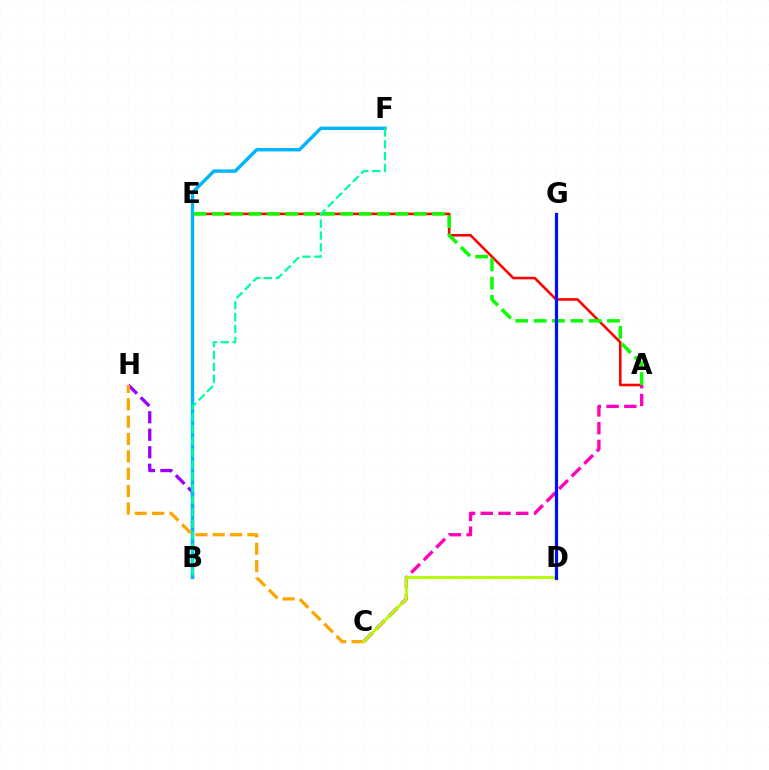{('A', 'E'): [{'color': '#ff0000', 'line_style': 'solid', 'thickness': 1.86}, {'color': '#08ff00', 'line_style': 'dashed', 'thickness': 2.49}], ('B', 'H'): [{'color': '#9b00ff', 'line_style': 'dashed', 'thickness': 2.38}], ('A', 'C'): [{'color': '#ff00bd', 'line_style': 'dashed', 'thickness': 2.41}], ('B', 'F'): [{'color': '#00b5ff', 'line_style': 'solid', 'thickness': 2.46}, {'color': '#00ff9d', 'line_style': 'dashed', 'thickness': 1.61}], ('C', 'H'): [{'color': '#ffa500', 'line_style': 'dashed', 'thickness': 2.36}], ('C', 'D'): [{'color': '#b3ff00', 'line_style': 'solid', 'thickness': 2.11}], ('D', 'G'): [{'color': '#0010ff', 'line_style': 'solid', 'thickness': 2.31}]}